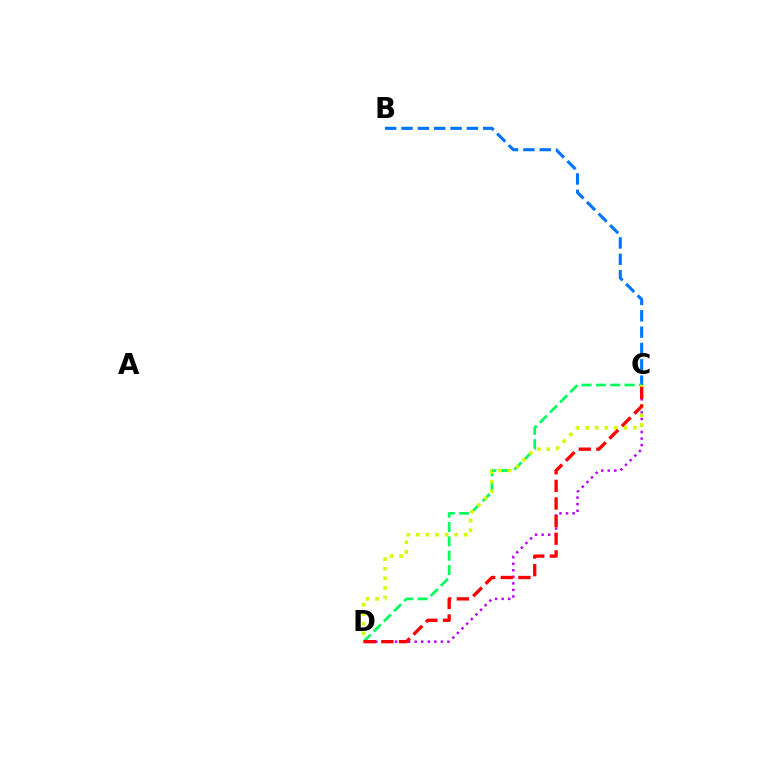{('C', 'D'): [{'color': '#b900ff', 'line_style': 'dotted', 'thickness': 1.78}, {'color': '#00ff5c', 'line_style': 'dashed', 'thickness': 1.95}, {'color': '#d1ff00', 'line_style': 'dotted', 'thickness': 2.59}, {'color': '#ff0000', 'line_style': 'dashed', 'thickness': 2.39}], ('B', 'C'): [{'color': '#0074ff', 'line_style': 'dashed', 'thickness': 2.22}]}